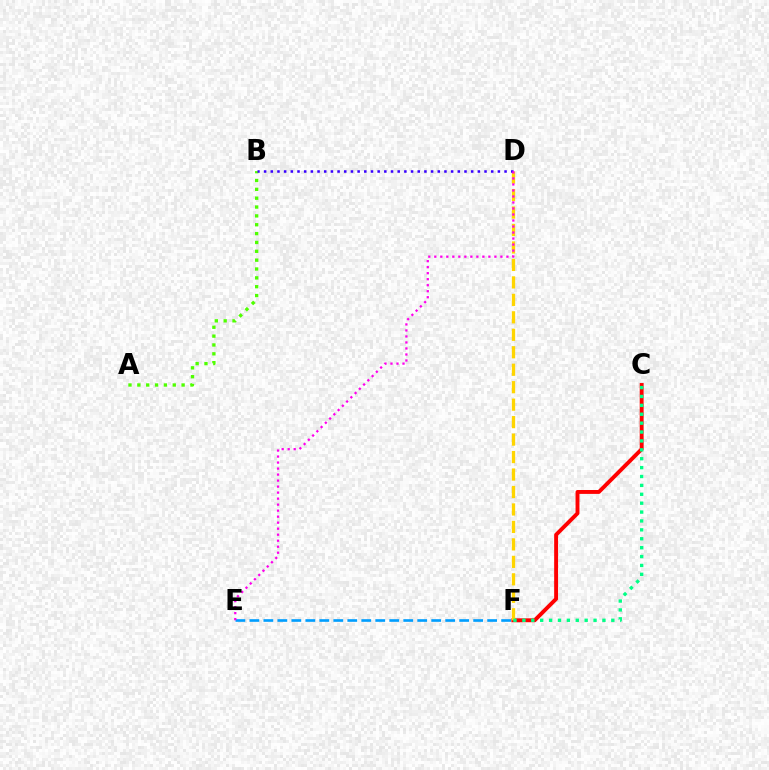{('C', 'F'): [{'color': '#ff0000', 'line_style': 'solid', 'thickness': 2.81}, {'color': '#00ff86', 'line_style': 'dotted', 'thickness': 2.42}], ('D', 'F'): [{'color': '#ffd500', 'line_style': 'dashed', 'thickness': 2.37}], ('E', 'F'): [{'color': '#009eff', 'line_style': 'dashed', 'thickness': 1.9}], ('A', 'B'): [{'color': '#4fff00', 'line_style': 'dotted', 'thickness': 2.4}], ('B', 'D'): [{'color': '#3700ff', 'line_style': 'dotted', 'thickness': 1.81}], ('D', 'E'): [{'color': '#ff00ed', 'line_style': 'dotted', 'thickness': 1.63}]}